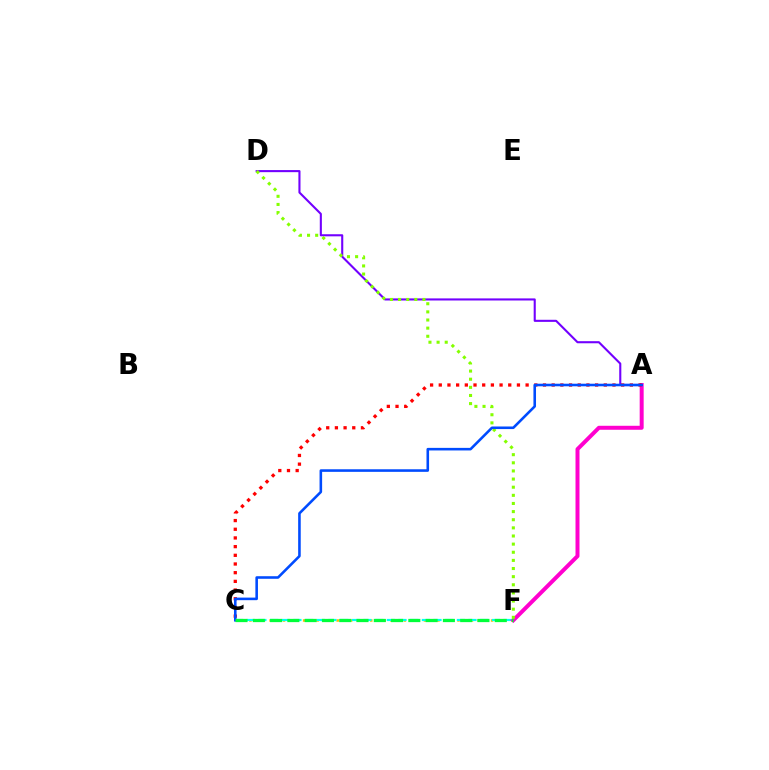{('C', 'F'): [{'color': '#ffbd00', 'line_style': 'dotted', 'thickness': 1.82}, {'color': '#00fff6', 'line_style': 'dashed', 'thickness': 1.59}, {'color': '#00ff39', 'line_style': 'dashed', 'thickness': 2.35}], ('A', 'D'): [{'color': '#7200ff', 'line_style': 'solid', 'thickness': 1.51}], ('A', 'F'): [{'color': '#ff00cf', 'line_style': 'solid', 'thickness': 2.87}], ('A', 'C'): [{'color': '#ff0000', 'line_style': 'dotted', 'thickness': 2.36}, {'color': '#004bff', 'line_style': 'solid', 'thickness': 1.86}], ('D', 'F'): [{'color': '#84ff00', 'line_style': 'dotted', 'thickness': 2.21}]}